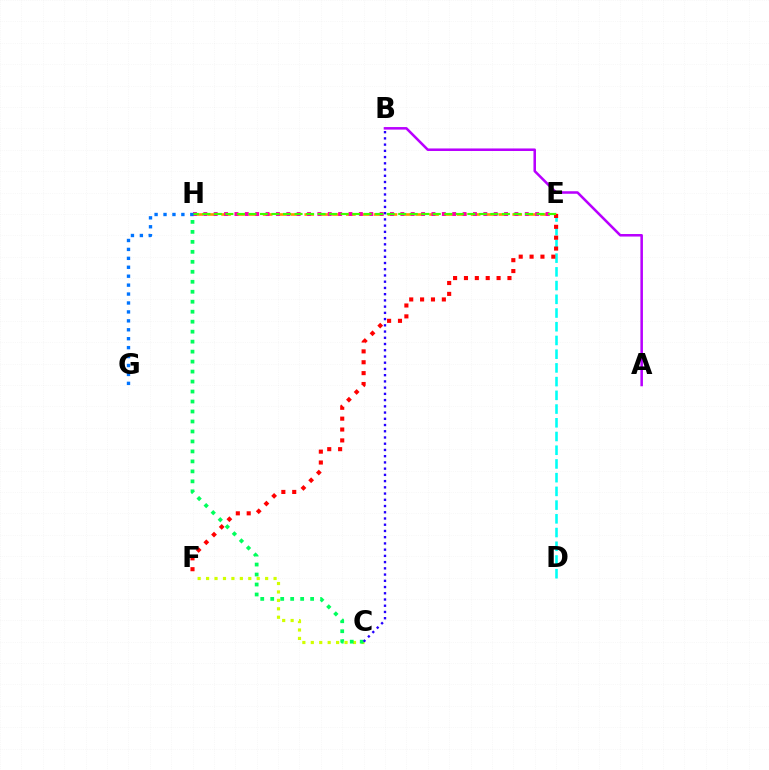{('E', 'H'): [{'color': '#ff9400', 'line_style': 'dashed', 'thickness': 1.88}, {'color': '#ff00ac', 'line_style': 'dotted', 'thickness': 2.82}, {'color': '#3dff00', 'line_style': 'dashed', 'thickness': 1.57}], ('C', 'F'): [{'color': '#d1ff00', 'line_style': 'dotted', 'thickness': 2.29}], ('A', 'B'): [{'color': '#b900ff', 'line_style': 'solid', 'thickness': 1.83}], ('D', 'E'): [{'color': '#00fff6', 'line_style': 'dashed', 'thickness': 1.86}], ('E', 'F'): [{'color': '#ff0000', 'line_style': 'dotted', 'thickness': 2.96}], ('C', 'H'): [{'color': '#00ff5c', 'line_style': 'dotted', 'thickness': 2.71}], ('B', 'C'): [{'color': '#2500ff', 'line_style': 'dotted', 'thickness': 1.69}], ('G', 'H'): [{'color': '#0074ff', 'line_style': 'dotted', 'thickness': 2.43}]}